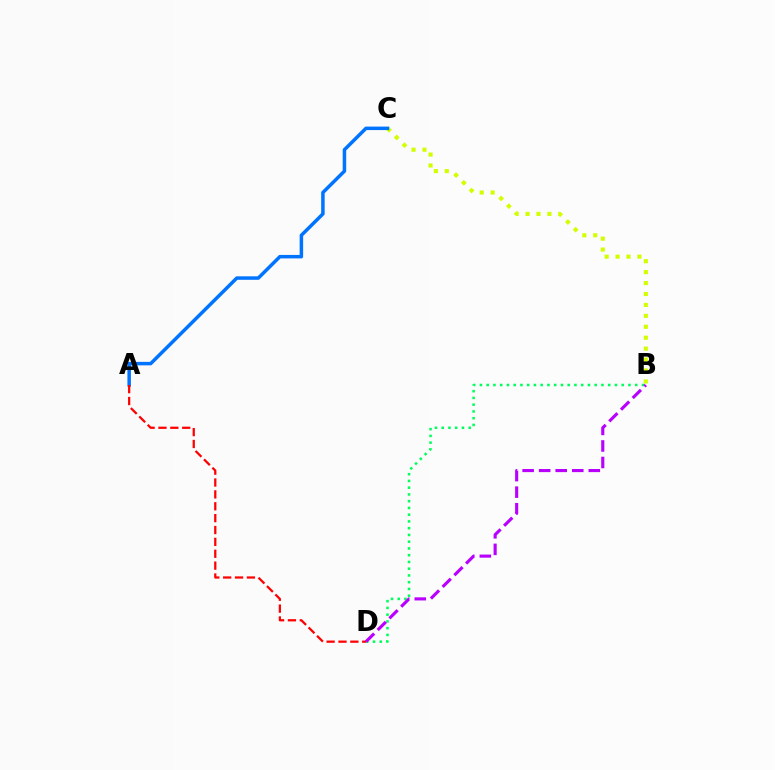{('B', 'C'): [{'color': '#d1ff00', 'line_style': 'dotted', 'thickness': 2.97}], ('B', 'D'): [{'color': '#00ff5c', 'line_style': 'dotted', 'thickness': 1.83}, {'color': '#b900ff', 'line_style': 'dashed', 'thickness': 2.25}], ('A', 'C'): [{'color': '#0074ff', 'line_style': 'solid', 'thickness': 2.51}], ('A', 'D'): [{'color': '#ff0000', 'line_style': 'dashed', 'thickness': 1.61}]}